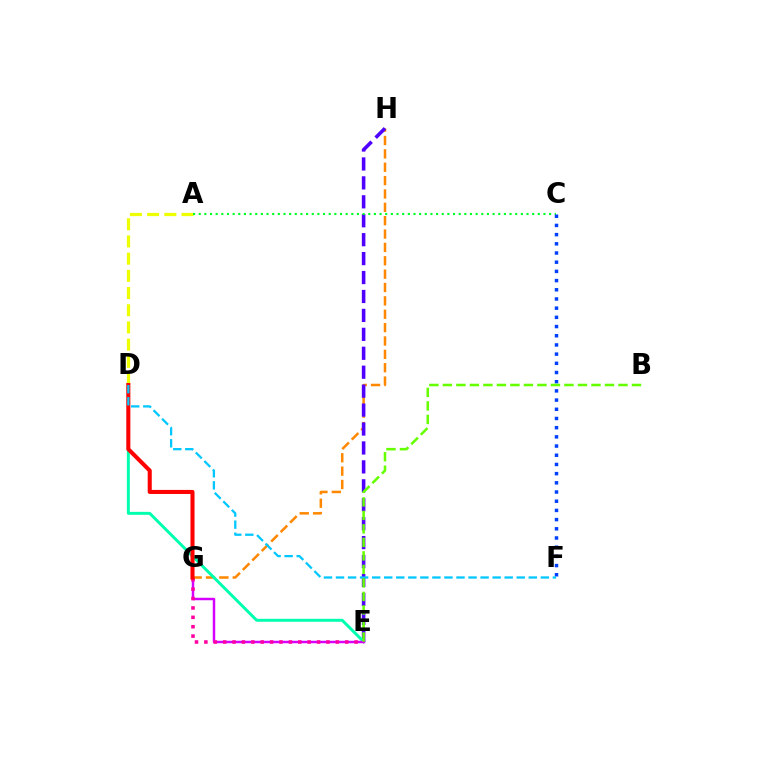{('A', 'D'): [{'color': '#eeff00', 'line_style': 'dashed', 'thickness': 2.34}], ('G', 'H'): [{'color': '#ff8800', 'line_style': 'dashed', 'thickness': 1.82}], ('E', 'H'): [{'color': '#4f00ff', 'line_style': 'dashed', 'thickness': 2.57}], ('D', 'E'): [{'color': '#00ffaf', 'line_style': 'solid', 'thickness': 2.13}], ('A', 'C'): [{'color': '#00ff27', 'line_style': 'dotted', 'thickness': 1.54}], ('E', 'G'): [{'color': '#d600ff', 'line_style': 'solid', 'thickness': 1.78}, {'color': '#ff00a0', 'line_style': 'dotted', 'thickness': 2.55}], ('C', 'F'): [{'color': '#003fff', 'line_style': 'dotted', 'thickness': 2.5}], ('D', 'G'): [{'color': '#ff0000', 'line_style': 'solid', 'thickness': 2.92}], ('D', 'F'): [{'color': '#00c7ff', 'line_style': 'dashed', 'thickness': 1.64}], ('B', 'E'): [{'color': '#66ff00', 'line_style': 'dashed', 'thickness': 1.83}]}